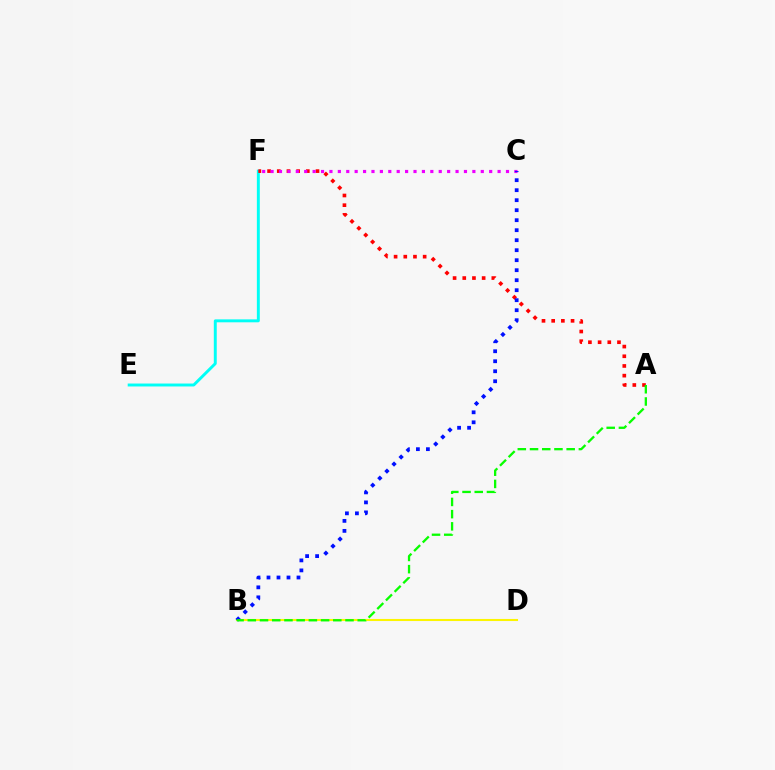{('E', 'F'): [{'color': '#00fff6', 'line_style': 'solid', 'thickness': 2.11}], ('B', 'D'): [{'color': '#fcf500', 'line_style': 'solid', 'thickness': 1.5}], ('A', 'F'): [{'color': '#ff0000', 'line_style': 'dotted', 'thickness': 2.63}], ('C', 'F'): [{'color': '#ee00ff', 'line_style': 'dotted', 'thickness': 2.28}], ('B', 'C'): [{'color': '#0010ff', 'line_style': 'dotted', 'thickness': 2.72}], ('A', 'B'): [{'color': '#08ff00', 'line_style': 'dashed', 'thickness': 1.66}]}